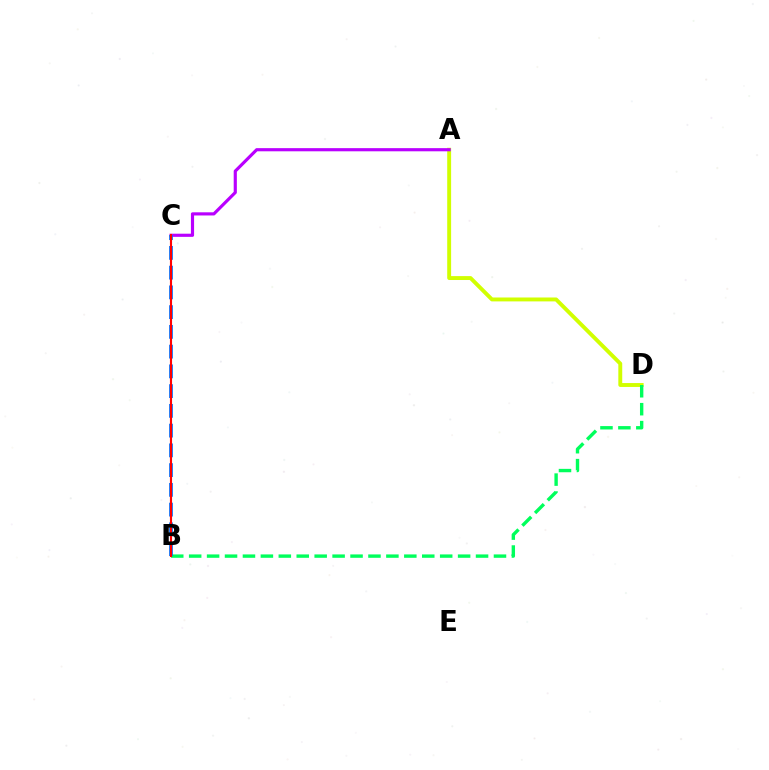{('A', 'D'): [{'color': '#d1ff00', 'line_style': 'solid', 'thickness': 2.81}], ('B', 'D'): [{'color': '#00ff5c', 'line_style': 'dashed', 'thickness': 2.44}], ('A', 'C'): [{'color': '#b900ff', 'line_style': 'solid', 'thickness': 2.27}], ('B', 'C'): [{'color': '#0074ff', 'line_style': 'dashed', 'thickness': 2.68}, {'color': '#ff0000', 'line_style': 'solid', 'thickness': 1.53}]}